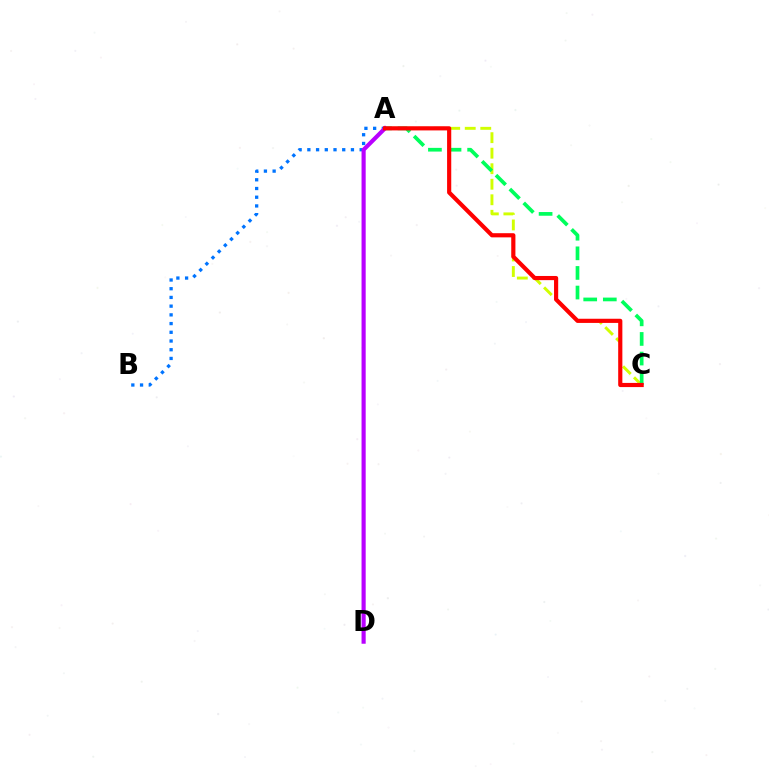{('A', 'C'): [{'color': '#d1ff00', 'line_style': 'dashed', 'thickness': 2.11}, {'color': '#00ff5c', 'line_style': 'dashed', 'thickness': 2.66}, {'color': '#ff0000', 'line_style': 'solid', 'thickness': 3.0}], ('A', 'B'): [{'color': '#0074ff', 'line_style': 'dotted', 'thickness': 2.37}], ('A', 'D'): [{'color': '#b900ff', 'line_style': 'solid', 'thickness': 2.98}]}